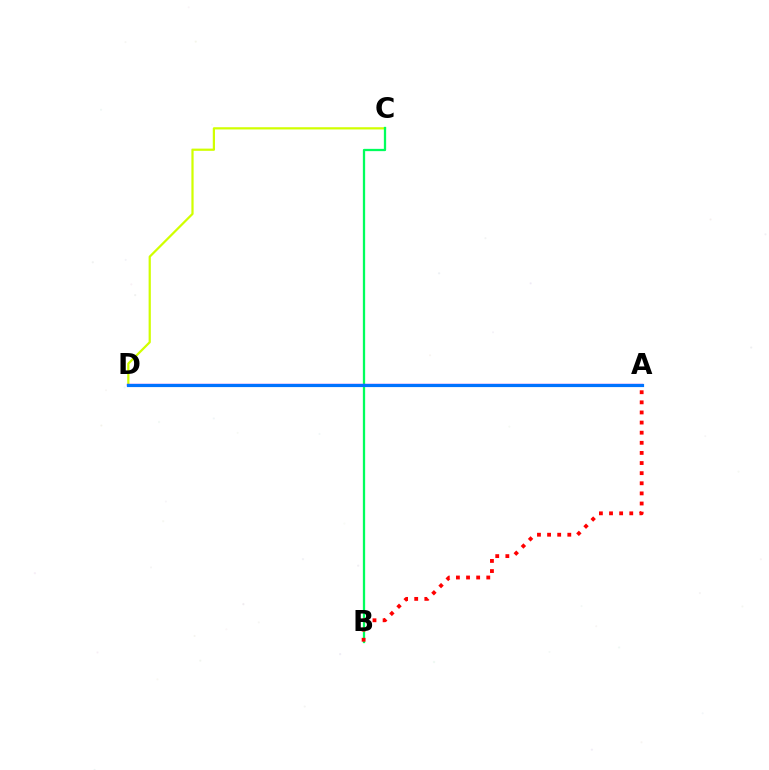{('C', 'D'): [{'color': '#d1ff00', 'line_style': 'solid', 'thickness': 1.6}], ('B', 'C'): [{'color': '#00ff5c', 'line_style': 'solid', 'thickness': 1.65}], ('A', 'D'): [{'color': '#b900ff', 'line_style': 'solid', 'thickness': 1.65}, {'color': '#0074ff', 'line_style': 'solid', 'thickness': 2.29}], ('A', 'B'): [{'color': '#ff0000', 'line_style': 'dotted', 'thickness': 2.75}]}